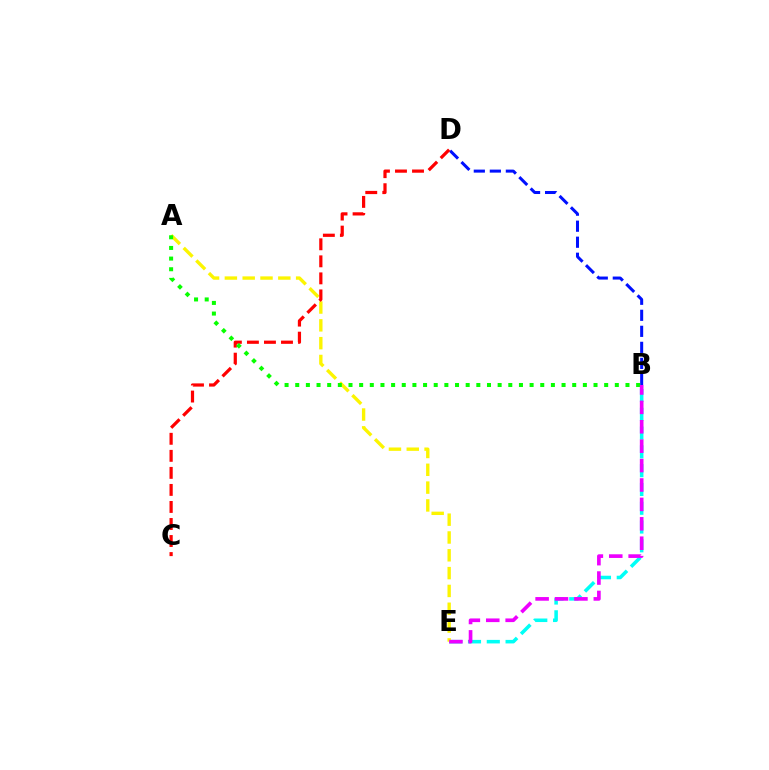{('B', 'E'): [{'color': '#00fff6', 'line_style': 'dashed', 'thickness': 2.55}, {'color': '#ee00ff', 'line_style': 'dashed', 'thickness': 2.64}], ('A', 'E'): [{'color': '#fcf500', 'line_style': 'dashed', 'thickness': 2.42}], ('B', 'D'): [{'color': '#0010ff', 'line_style': 'dashed', 'thickness': 2.18}], ('C', 'D'): [{'color': '#ff0000', 'line_style': 'dashed', 'thickness': 2.31}], ('A', 'B'): [{'color': '#08ff00', 'line_style': 'dotted', 'thickness': 2.89}]}